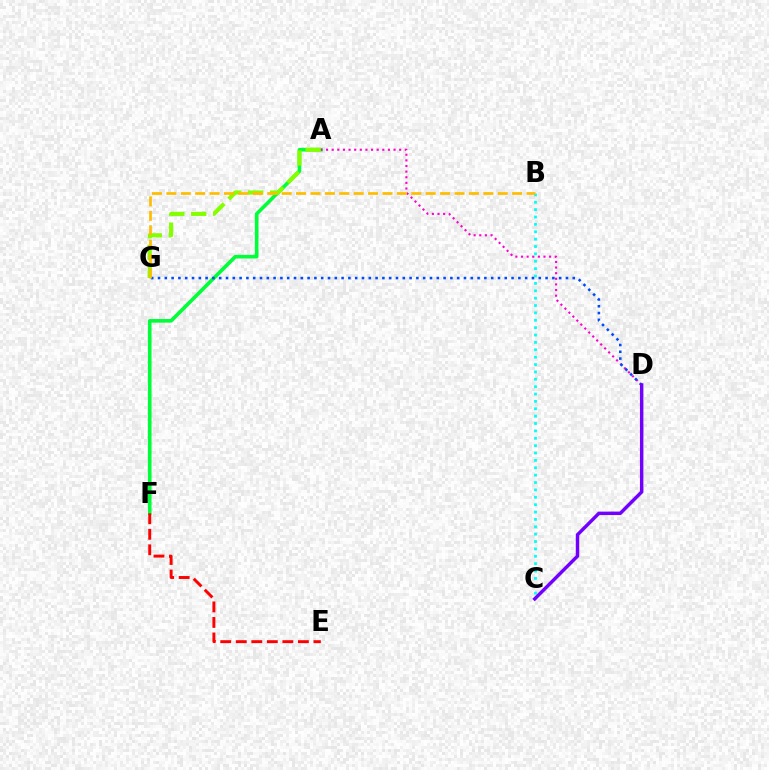{('A', 'F'): [{'color': '#00ff39', 'line_style': 'solid', 'thickness': 2.61}], ('A', 'G'): [{'color': '#84ff00', 'line_style': 'dashed', 'thickness': 2.98}], ('A', 'D'): [{'color': '#ff00cf', 'line_style': 'dotted', 'thickness': 1.53}], ('B', 'C'): [{'color': '#00fff6', 'line_style': 'dotted', 'thickness': 2.0}], ('E', 'F'): [{'color': '#ff0000', 'line_style': 'dashed', 'thickness': 2.11}], ('D', 'G'): [{'color': '#004bff', 'line_style': 'dotted', 'thickness': 1.85}], ('B', 'G'): [{'color': '#ffbd00', 'line_style': 'dashed', 'thickness': 1.96}], ('C', 'D'): [{'color': '#7200ff', 'line_style': 'solid', 'thickness': 2.48}]}